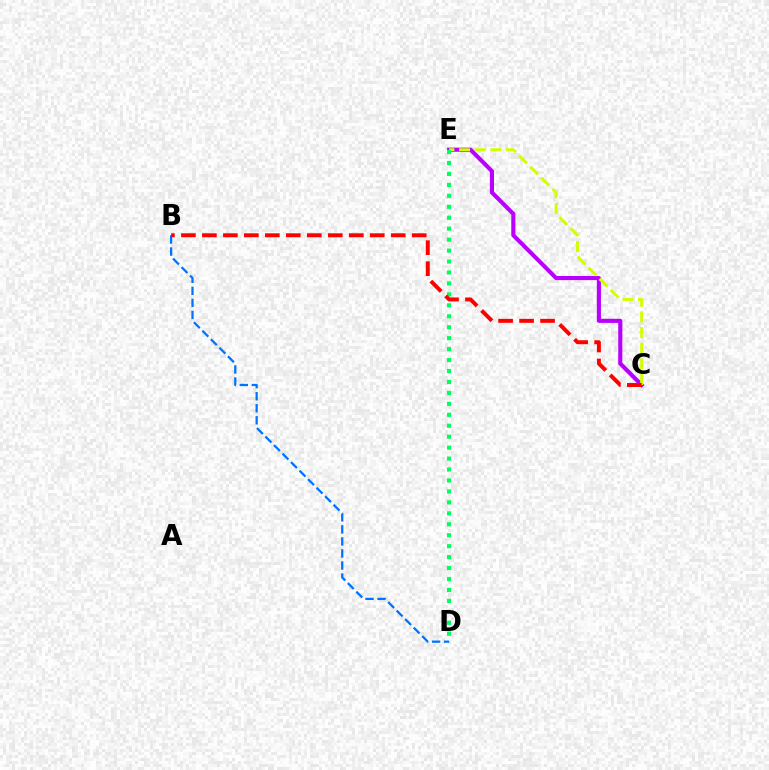{('C', 'E'): [{'color': '#b900ff', 'line_style': 'solid', 'thickness': 2.96}, {'color': '#d1ff00', 'line_style': 'dashed', 'thickness': 2.13}], ('B', 'D'): [{'color': '#0074ff', 'line_style': 'dashed', 'thickness': 1.64}], ('D', 'E'): [{'color': '#00ff5c', 'line_style': 'dotted', 'thickness': 2.97}], ('B', 'C'): [{'color': '#ff0000', 'line_style': 'dashed', 'thickness': 2.85}]}